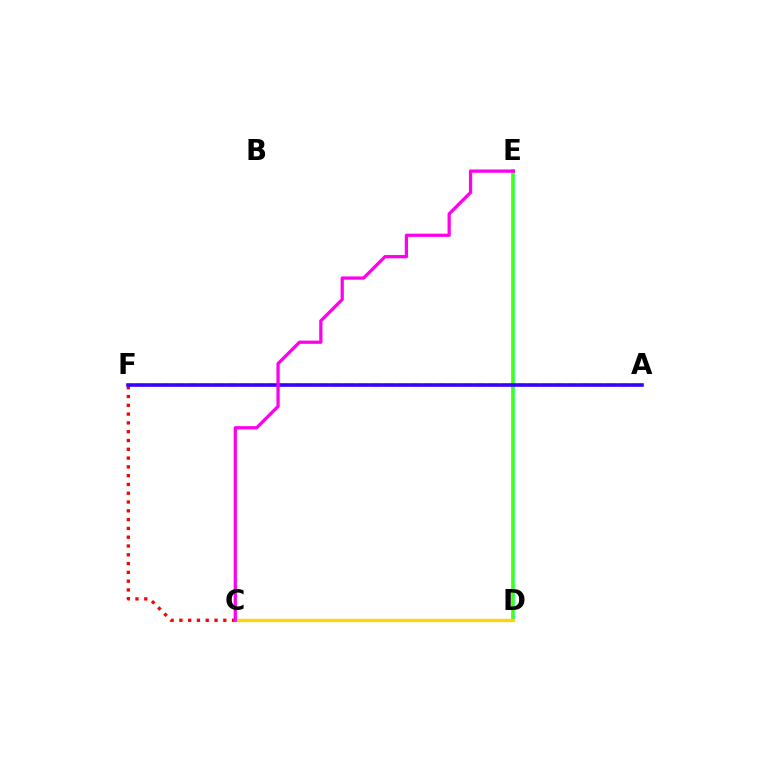{('A', 'F'): [{'color': '#009eff', 'line_style': 'dashed', 'thickness': 1.78}, {'color': '#3700ff', 'line_style': 'solid', 'thickness': 2.57}], ('C', 'F'): [{'color': '#ff0000', 'line_style': 'dotted', 'thickness': 2.39}], ('D', 'E'): [{'color': '#00ff86', 'line_style': 'solid', 'thickness': 2.55}, {'color': '#4fff00', 'line_style': 'solid', 'thickness': 1.65}], ('C', 'D'): [{'color': '#ffd500', 'line_style': 'solid', 'thickness': 2.37}], ('C', 'E'): [{'color': '#ff00ed', 'line_style': 'solid', 'thickness': 2.34}]}